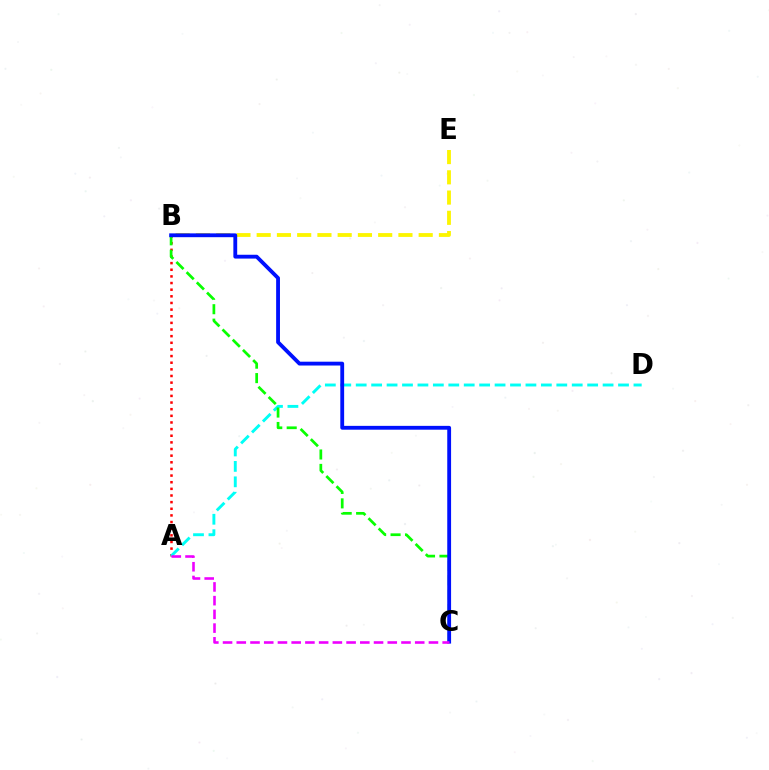{('B', 'E'): [{'color': '#fcf500', 'line_style': 'dashed', 'thickness': 2.75}], ('A', 'B'): [{'color': '#ff0000', 'line_style': 'dotted', 'thickness': 1.8}], ('A', 'D'): [{'color': '#00fff6', 'line_style': 'dashed', 'thickness': 2.1}], ('B', 'C'): [{'color': '#08ff00', 'line_style': 'dashed', 'thickness': 1.96}, {'color': '#0010ff', 'line_style': 'solid', 'thickness': 2.76}], ('A', 'C'): [{'color': '#ee00ff', 'line_style': 'dashed', 'thickness': 1.86}]}